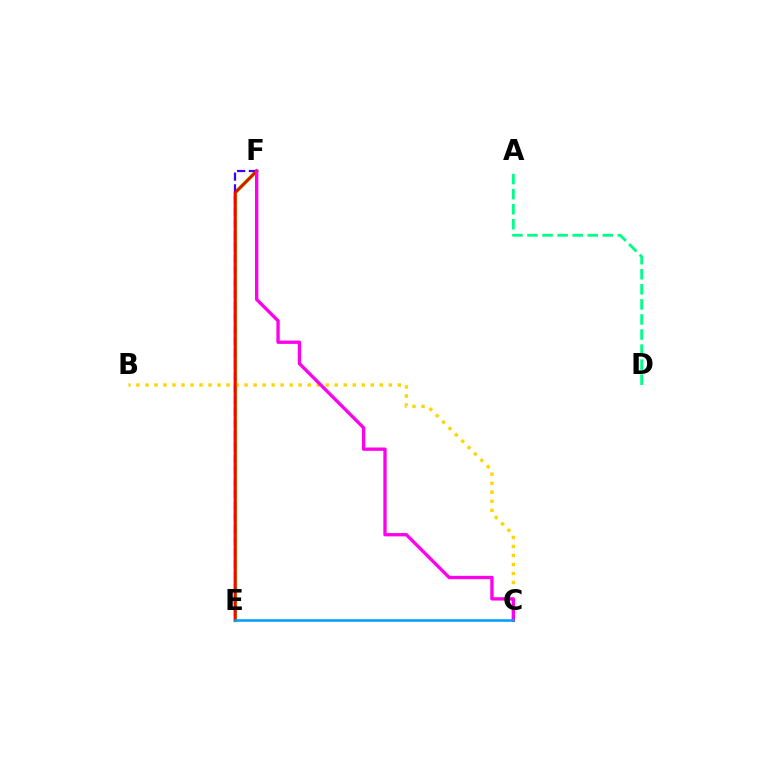{('A', 'D'): [{'color': '#00ff86', 'line_style': 'dashed', 'thickness': 2.05}], ('E', 'F'): [{'color': '#4fff00', 'line_style': 'solid', 'thickness': 2.77}, {'color': '#3700ff', 'line_style': 'dashed', 'thickness': 1.6}, {'color': '#ff0000', 'line_style': 'solid', 'thickness': 1.98}], ('B', 'C'): [{'color': '#ffd500', 'line_style': 'dotted', 'thickness': 2.45}], ('C', 'F'): [{'color': '#ff00ed', 'line_style': 'solid', 'thickness': 2.4}], ('C', 'E'): [{'color': '#009eff', 'line_style': 'solid', 'thickness': 1.82}]}